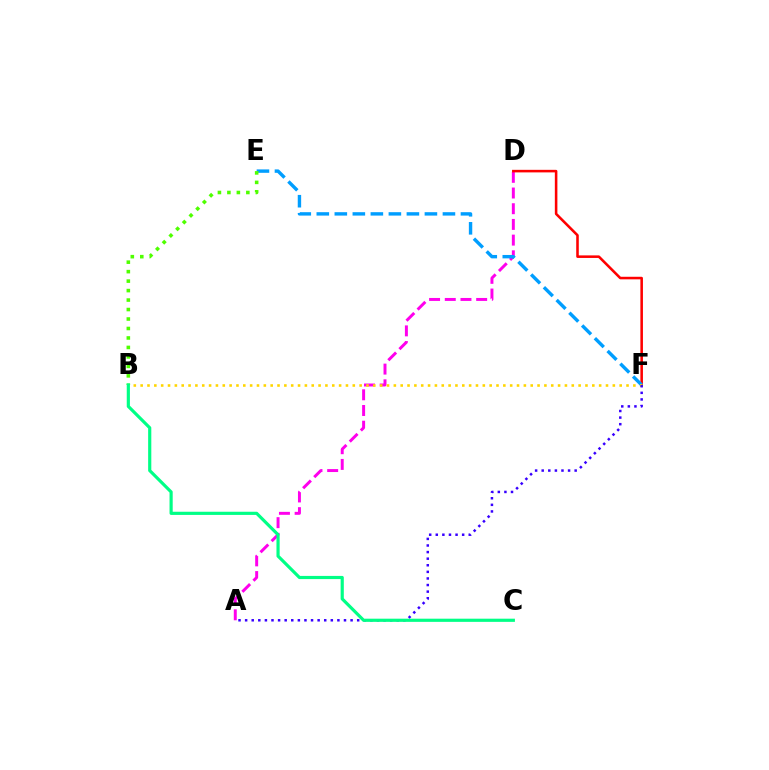{('A', 'D'): [{'color': '#ff00ed', 'line_style': 'dashed', 'thickness': 2.13}], ('D', 'F'): [{'color': '#ff0000', 'line_style': 'solid', 'thickness': 1.84}], ('E', 'F'): [{'color': '#009eff', 'line_style': 'dashed', 'thickness': 2.45}], ('B', 'E'): [{'color': '#4fff00', 'line_style': 'dotted', 'thickness': 2.57}], ('B', 'F'): [{'color': '#ffd500', 'line_style': 'dotted', 'thickness': 1.86}], ('A', 'F'): [{'color': '#3700ff', 'line_style': 'dotted', 'thickness': 1.79}], ('B', 'C'): [{'color': '#00ff86', 'line_style': 'solid', 'thickness': 2.28}]}